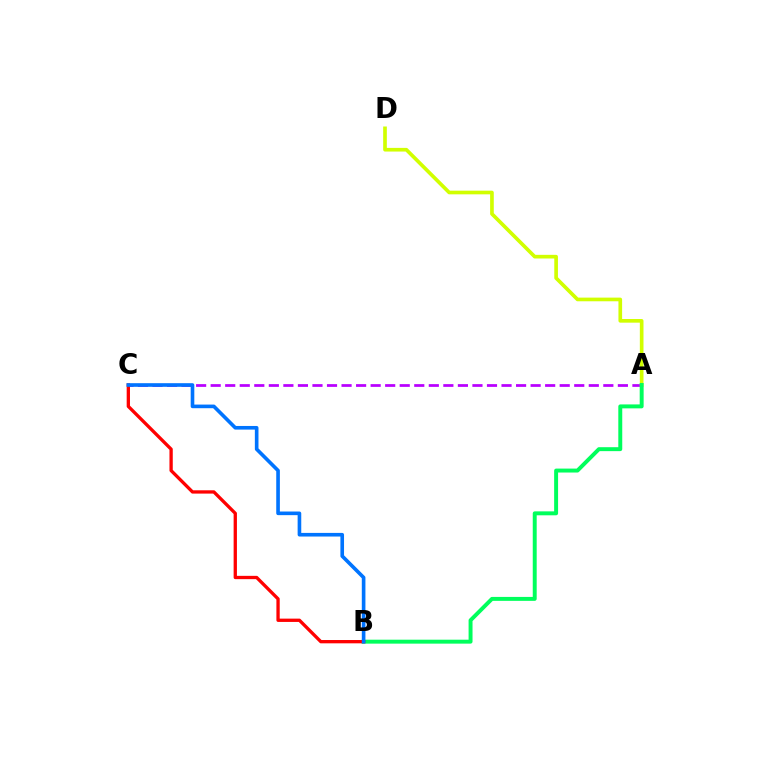{('A', 'C'): [{'color': '#b900ff', 'line_style': 'dashed', 'thickness': 1.98}], ('A', 'D'): [{'color': '#d1ff00', 'line_style': 'solid', 'thickness': 2.64}], ('A', 'B'): [{'color': '#00ff5c', 'line_style': 'solid', 'thickness': 2.84}], ('B', 'C'): [{'color': '#ff0000', 'line_style': 'solid', 'thickness': 2.38}, {'color': '#0074ff', 'line_style': 'solid', 'thickness': 2.61}]}